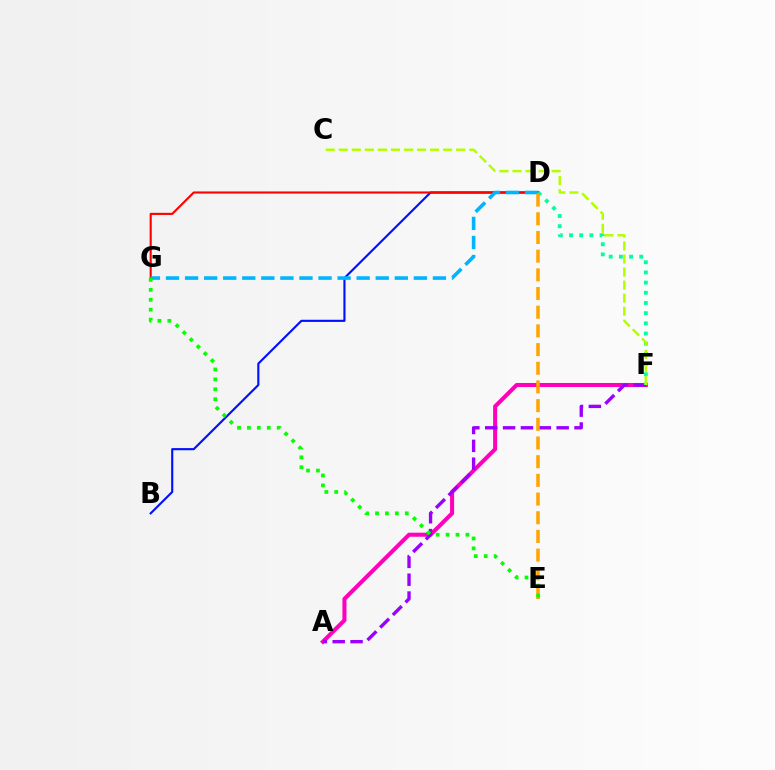{('B', 'D'): [{'color': '#0010ff', 'line_style': 'solid', 'thickness': 1.53}], ('D', 'G'): [{'color': '#ff0000', 'line_style': 'solid', 'thickness': 1.53}, {'color': '#00b5ff', 'line_style': 'dashed', 'thickness': 2.59}], ('A', 'F'): [{'color': '#ff00bd', 'line_style': 'solid', 'thickness': 2.92}, {'color': '#9b00ff', 'line_style': 'dashed', 'thickness': 2.43}], ('D', 'F'): [{'color': '#00ff9d', 'line_style': 'dotted', 'thickness': 2.77}], ('D', 'E'): [{'color': '#ffa500', 'line_style': 'dashed', 'thickness': 2.54}], ('C', 'F'): [{'color': '#b3ff00', 'line_style': 'dashed', 'thickness': 1.77}], ('E', 'G'): [{'color': '#08ff00', 'line_style': 'dotted', 'thickness': 2.7}]}